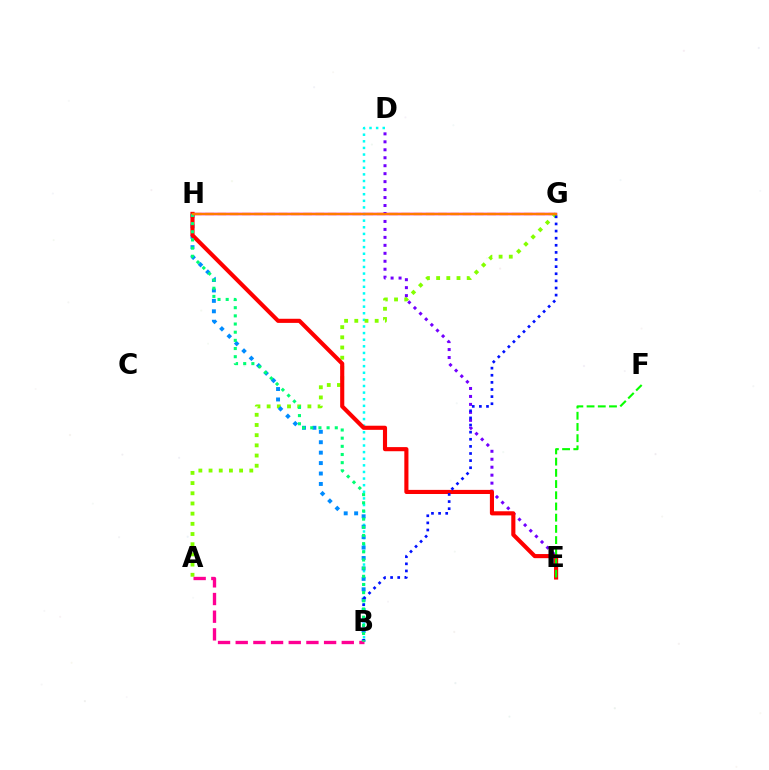{('G', 'H'): [{'color': '#fcf500', 'line_style': 'dashed', 'thickness': 1.67}, {'color': '#ee00ff', 'line_style': 'solid', 'thickness': 1.78}, {'color': '#ff7c00', 'line_style': 'solid', 'thickness': 1.67}], ('B', 'D'): [{'color': '#00fff6', 'line_style': 'dotted', 'thickness': 1.8}], ('A', 'G'): [{'color': '#84ff00', 'line_style': 'dotted', 'thickness': 2.77}], ('D', 'E'): [{'color': '#7200ff', 'line_style': 'dotted', 'thickness': 2.16}], ('B', 'H'): [{'color': '#008cff', 'line_style': 'dotted', 'thickness': 2.83}, {'color': '#00ff74', 'line_style': 'dotted', 'thickness': 2.22}], ('E', 'H'): [{'color': '#ff0000', 'line_style': 'solid', 'thickness': 2.97}], ('E', 'F'): [{'color': '#08ff00', 'line_style': 'dashed', 'thickness': 1.52}], ('B', 'G'): [{'color': '#0010ff', 'line_style': 'dotted', 'thickness': 1.93}], ('A', 'B'): [{'color': '#ff0094', 'line_style': 'dashed', 'thickness': 2.4}]}